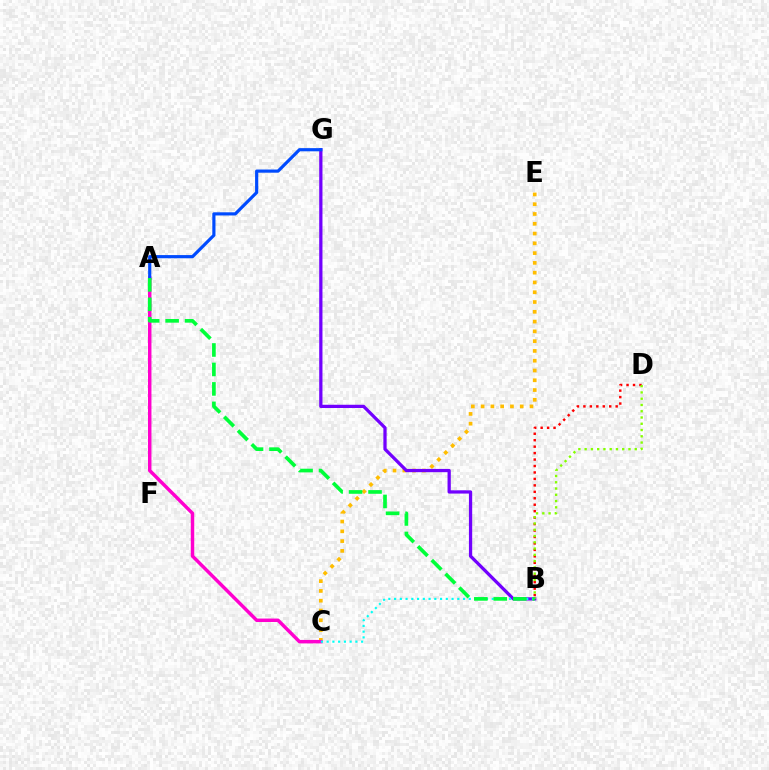{('C', 'E'): [{'color': '#ffbd00', 'line_style': 'dotted', 'thickness': 2.66}], ('B', 'G'): [{'color': '#7200ff', 'line_style': 'solid', 'thickness': 2.34}], ('A', 'C'): [{'color': '#ff00cf', 'line_style': 'solid', 'thickness': 2.49}], ('B', 'D'): [{'color': '#ff0000', 'line_style': 'dotted', 'thickness': 1.75}, {'color': '#84ff00', 'line_style': 'dotted', 'thickness': 1.7}], ('B', 'C'): [{'color': '#00fff6', 'line_style': 'dotted', 'thickness': 1.56}], ('A', 'G'): [{'color': '#004bff', 'line_style': 'solid', 'thickness': 2.28}], ('A', 'B'): [{'color': '#00ff39', 'line_style': 'dashed', 'thickness': 2.64}]}